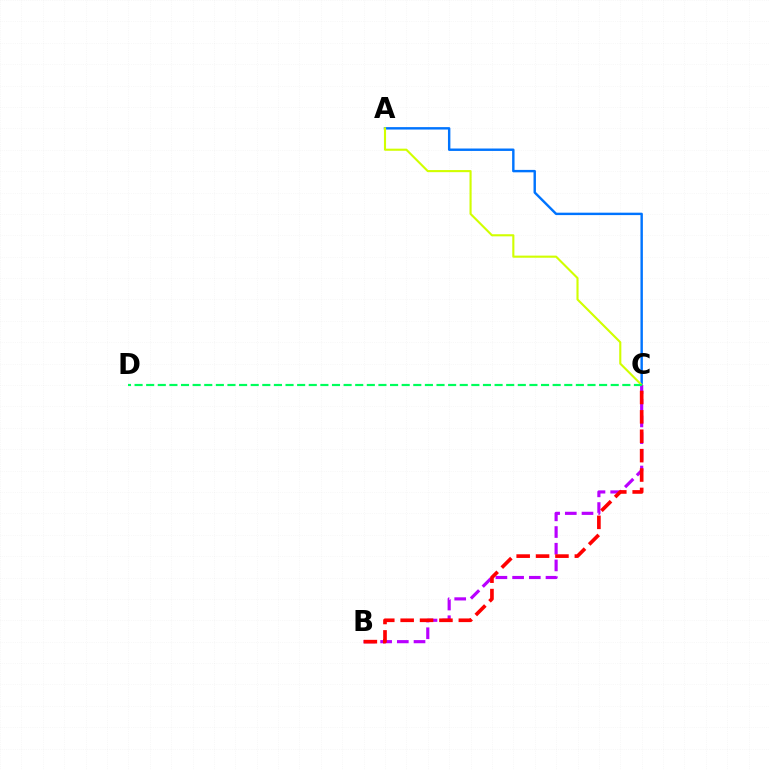{('A', 'C'): [{'color': '#0074ff', 'line_style': 'solid', 'thickness': 1.74}, {'color': '#d1ff00', 'line_style': 'solid', 'thickness': 1.52}], ('B', 'C'): [{'color': '#b900ff', 'line_style': 'dashed', 'thickness': 2.27}, {'color': '#ff0000', 'line_style': 'dashed', 'thickness': 2.63}], ('C', 'D'): [{'color': '#00ff5c', 'line_style': 'dashed', 'thickness': 1.58}]}